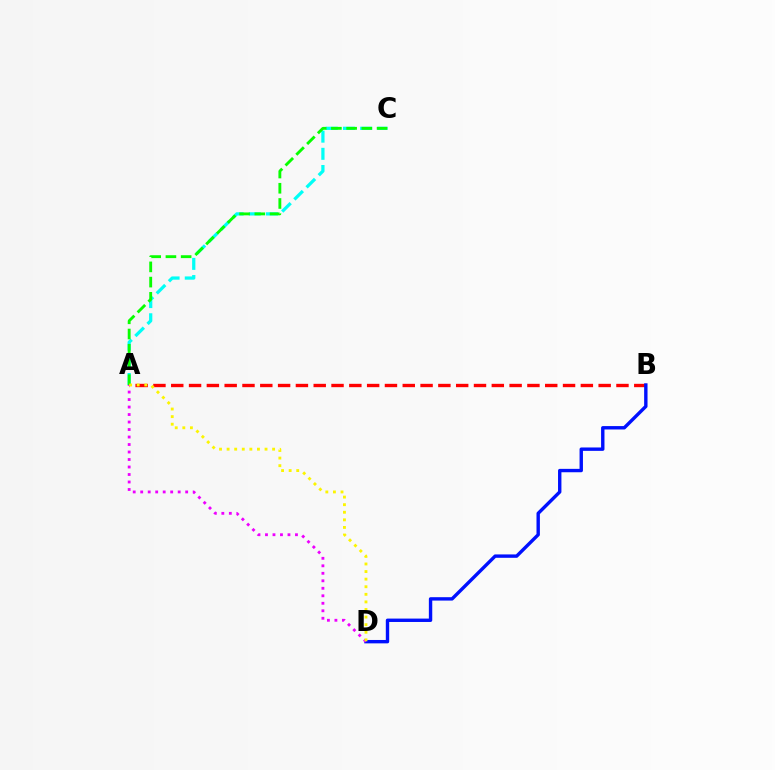{('A', 'C'): [{'color': '#00fff6', 'line_style': 'dashed', 'thickness': 2.33}, {'color': '#08ff00', 'line_style': 'dashed', 'thickness': 2.07}], ('A', 'B'): [{'color': '#ff0000', 'line_style': 'dashed', 'thickness': 2.42}], ('B', 'D'): [{'color': '#0010ff', 'line_style': 'solid', 'thickness': 2.44}], ('A', 'D'): [{'color': '#ee00ff', 'line_style': 'dotted', 'thickness': 2.04}, {'color': '#fcf500', 'line_style': 'dotted', 'thickness': 2.06}]}